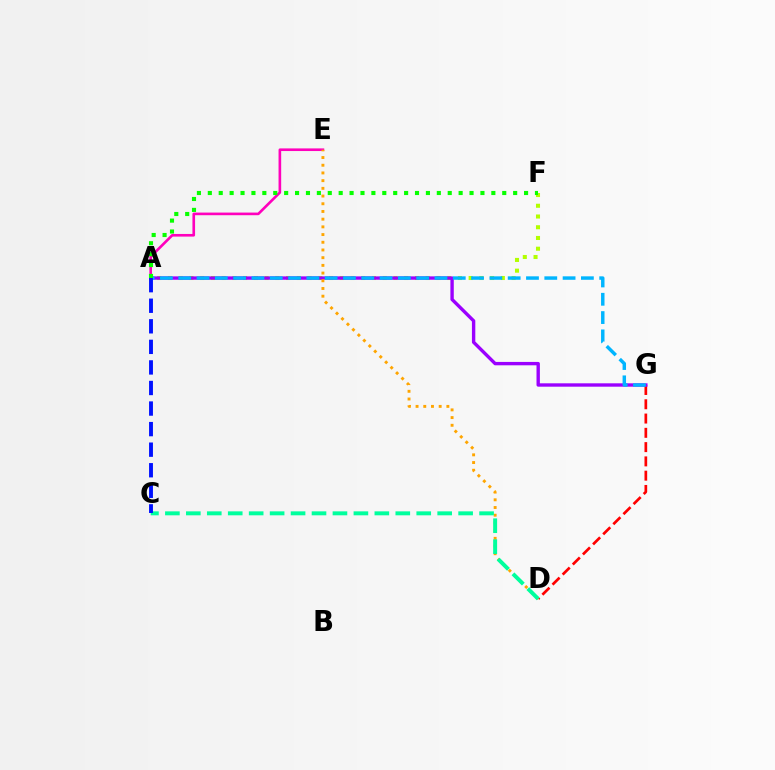{('A', 'F'): [{'color': '#b3ff00', 'line_style': 'dotted', 'thickness': 2.92}, {'color': '#08ff00', 'line_style': 'dotted', 'thickness': 2.96}], ('D', 'G'): [{'color': '#ff0000', 'line_style': 'dashed', 'thickness': 1.94}], ('A', 'G'): [{'color': '#9b00ff', 'line_style': 'solid', 'thickness': 2.43}, {'color': '#00b5ff', 'line_style': 'dashed', 'thickness': 2.49}], ('A', 'E'): [{'color': '#ff00bd', 'line_style': 'solid', 'thickness': 1.9}], ('D', 'E'): [{'color': '#ffa500', 'line_style': 'dotted', 'thickness': 2.09}], ('C', 'D'): [{'color': '#00ff9d', 'line_style': 'dashed', 'thickness': 2.85}], ('A', 'C'): [{'color': '#0010ff', 'line_style': 'dashed', 'thickness': 2.79}]}